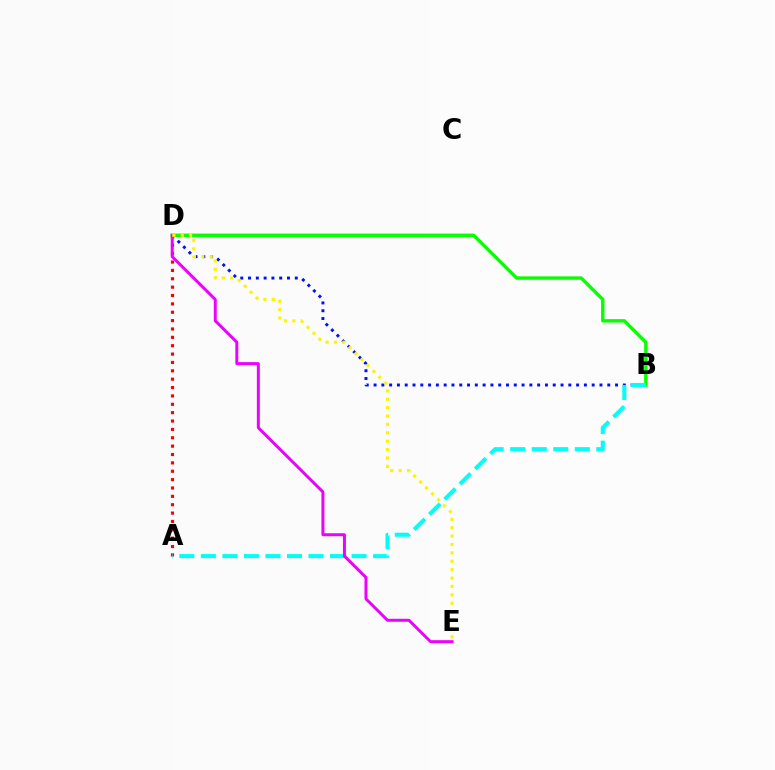{('B', 'D'): [{'color': '#0010ff', 'line_style': 'dotted', 'thickness': 2.12}, {'color': '#08ff00', 'line_style': 'solid', 'thickness': 2.45}], ('A', 'D'): [{'color': '#ff0000', 'line_style': 'dotted', 'thickness': 2.27}], ('A', 'B'): [{'color': '#00fff6', 'line_style': 'dashed', 'thickness': 2.92}], ('D', 'E'): [{'color': '#ee00ff', 'line_style': 'solid', 'thickness': 2.14}, {'color': '#fcf500', 'line_style': 'dotted', 'thickness': 2.28}]}